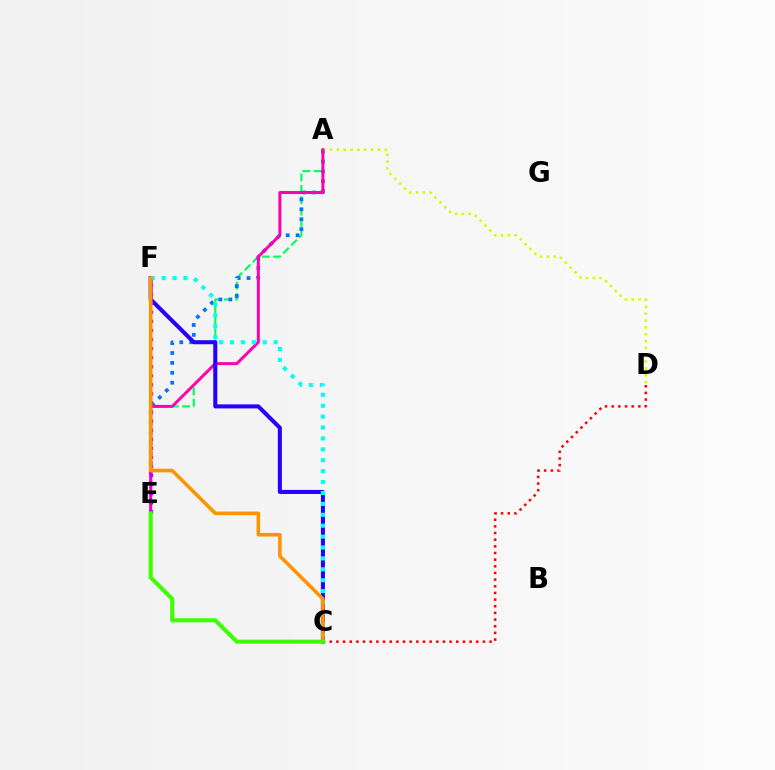{('A', 'E'): [{'color': '#00ff5c', 'line_style': 'dashed', 'thickness': 1.54}, {'color': '#0074ff', 'line_style': 'dotted', 'thickness': 2.69}, {'color': '#ff00ac', 'line_style': 'solid', 'thickness': 2.13}], ('A', 'D'): [{'color': '#d1ff00', 'line_style': 'dotted', 'thickness': 1.86}], ('C', 'F'): [{'color': '#2500ff', 'line_style': 'solid', 'thickness': 2.91}, {'color': '#00fff6', 'line_style': 'dotted', 'thickness': 2.96}, {'color': '#ff9400', 'line_style': 'solid', 'thickness': 2.58}], ('C', 'D'): [{'color': '#ff0000', 'line_style': 'dotted', 'thickness': 1.81}], ('E', 'F'): [{'color': '#b900ff', 'line_style': 'dotted', 'thickness': 2.46}], ('C', 'E'): [{'color': '#3dff00', 'line_style': 'solid', 'thickness': 2.93}]}